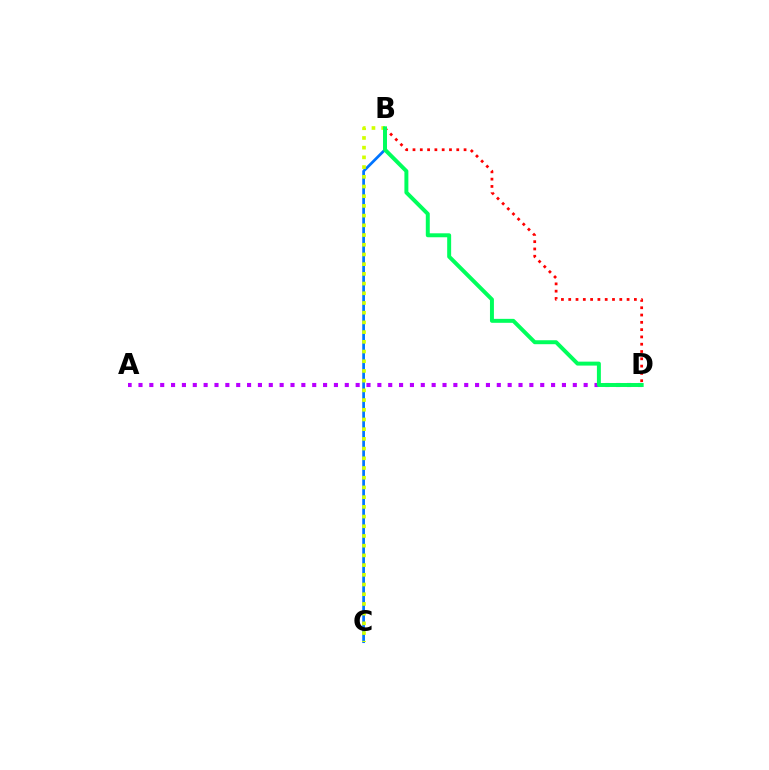{('B', 'C'): [{'color': '#0074ff', 'line_style': 'solid', 'thickness': 1.97}, {'color': '#d1ff00', 'line_style': 'dotted', 'thickness': 2.64}], ('A', 'D'): [{'color': '#b900ff', 'line_style': 'dotted', 'thickness': 2.95}], ('B', 'D'): [{'color': '#ff0000', 'line_style': 'dotted', 'thickness': 1.98}, {'color': '#00ff5c', 'line_style': 'solid', 'thickness': 2.85}]}